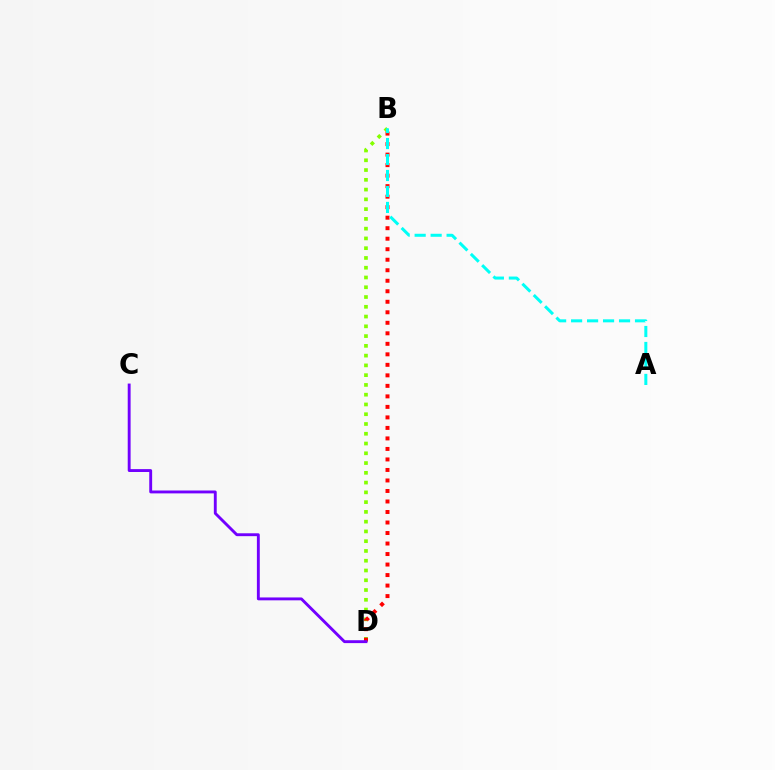{('B', 'D'): [{'color': '#84ff00', 'line_style': 'dotted', 'thickness': 2.65}, {'color': '#ff0000', 'line_style': 'dotted', 'thickness': 2.86}], ('A', 'B'): [{'color': '#00fff6', 'line_style': 'dashed', 'thickness': 2.17}], ('C', 'D'): [{'color': '#7200ff', 'line_style': 'solid', 'thickness': 2.08}]}